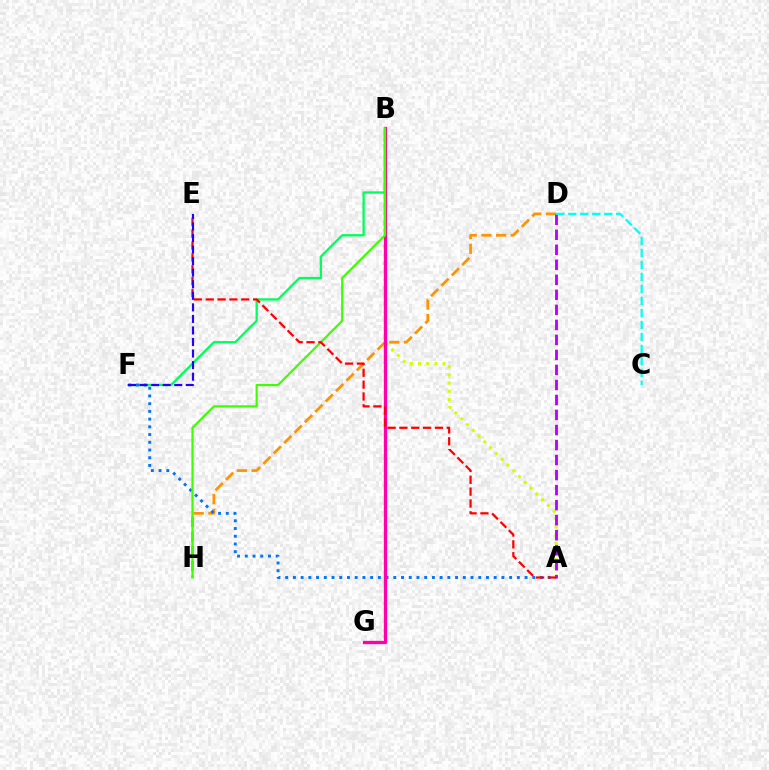{('B', 'F'): [{'color': '#00ff5c', 'line_style': 'solid', 'thickness': 1.66}], ('D', 'H'): [{'color': '#ff9400', 'line_style': 'dashed', 'thickness': 1.99}], ('A', 'B'): [{'color': '#d1ff00', 'line_style': 'dotted', 'thickness': 2.22}], ('A', 'F'): [{'color': '#0074ff', 'line_style': 'dotted', 'thickness': 2.1}], ('A', 'D'): [{'color': '#b900ff', 'line_style': 'dashed', 'thickness': 2.04}], ('C', 'D'): [{'color': '#00fff6', 'line_style': 'dashed', 'thickness': 1.63}], ('B', 'G'): [{'color': '#ff00ac', 'line_style': 'solid', 'thickness': 2.39}], ('B', 'H'): [{'color': '#3dff00', 'line_style': 'solid', 'thickness': 1.57}], ('A', 'E'): [{'color': '#ff0000', 'line_style': 'dashed', 'thickness': 1.61}], ('E', 'F'): [{'color': '#2500ff', 'line_style': 'dashed', 'thickness': 1.57}]}